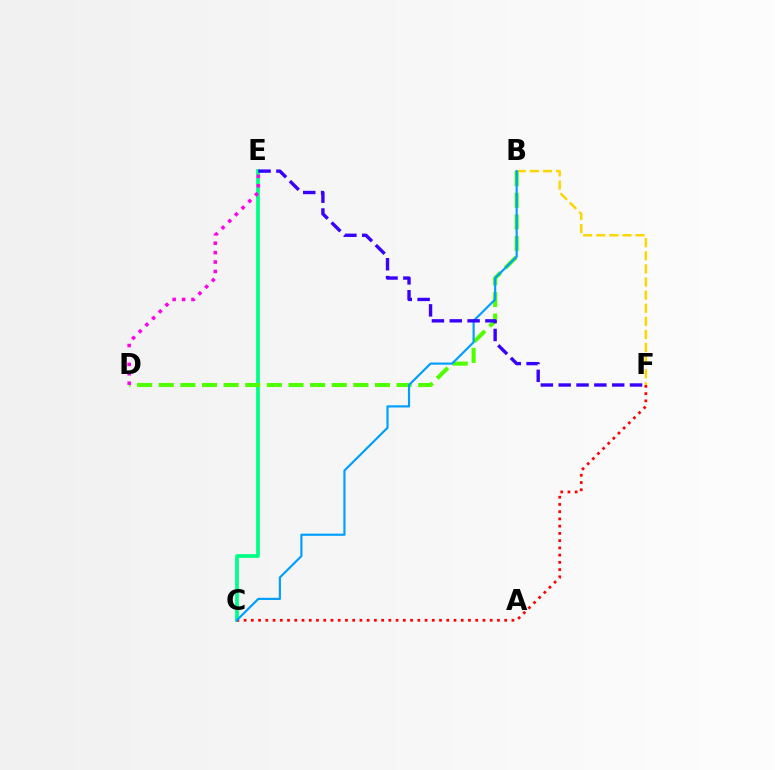{('C', 'E'): [{'color': '#00ff86', 'line_style': 'solid', 'thickness': 2.7}], ('B', 'F'): [{'color': '#ffd500', 'line_style': 'dashed', 'thickness': 1.78}], ('B', 'D'): [{'color': '#4fff00', 'line_style': 'dashed', 'thickness': 2.94}], ('D', 'E'): [{'color': '#ff00ed', 'line_style': 'dotted', 'thickness': 2.56}], ('C', 'F'): [{'color': '#ff0000', 'line_style': 'dotted', 'thickness': 1.97}], ('B', 'C'): [{'color': '#009eff', 'line_style': 'solid', 'thickness': 1.56}], ('E', 'F'): [{'color': '#3700ff', 'line_style': 'dashed', 'thickness': 2.42}]}